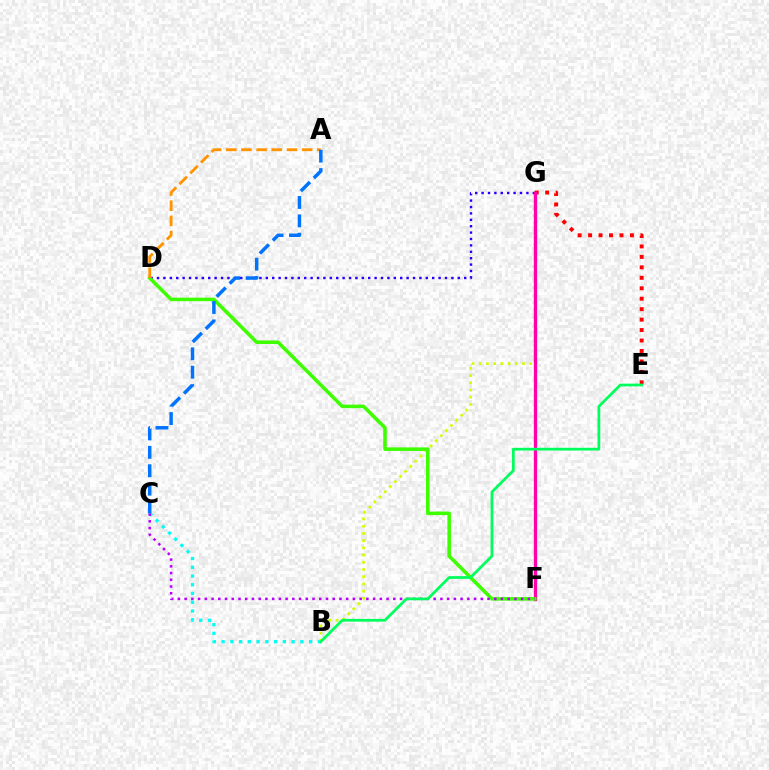{('B', 'C'): [{'color': '#00fff6', 'line_style': 'dotted', 'thickness': 2.38}], ('B', 'G'): [{'color': '#d1ff00', 'line_style': 'dotted', 'thickness': 1.96}], ('E', 'G'): [{'color': '#ff0000', 'line_style': 'dotted', 'thickness': 2.84}], ('D', 'G'): [{'color': '#2500ff', 'line_style': 'dotted', 'thickness': 1.74}], ('F', 'G'): [{'color': '#ff00ac', 'line_style': 'solid', 'thickness': 2.39}], ('D', 'F'): [{'color': '#3dff00', 'line_style': 'solid', 'thickness': 2.55}], ('A', 'D'): [{'color': '#ff9400', 'line_style': 'dashed', 'thickness': 2.06}], ('C', 'F'): [{'color': '#b900ff', 'line_style': 'dotted', 'thickness': 1.83}], ('A', 'C'): [{'color': '#0074ff', 'line_style': 'dashed', 'thickness': 2.5}], ('B', 'E'): [{'color': '#00ff5c', 'line_style': 'solid', 'thickness': 1.98}]}